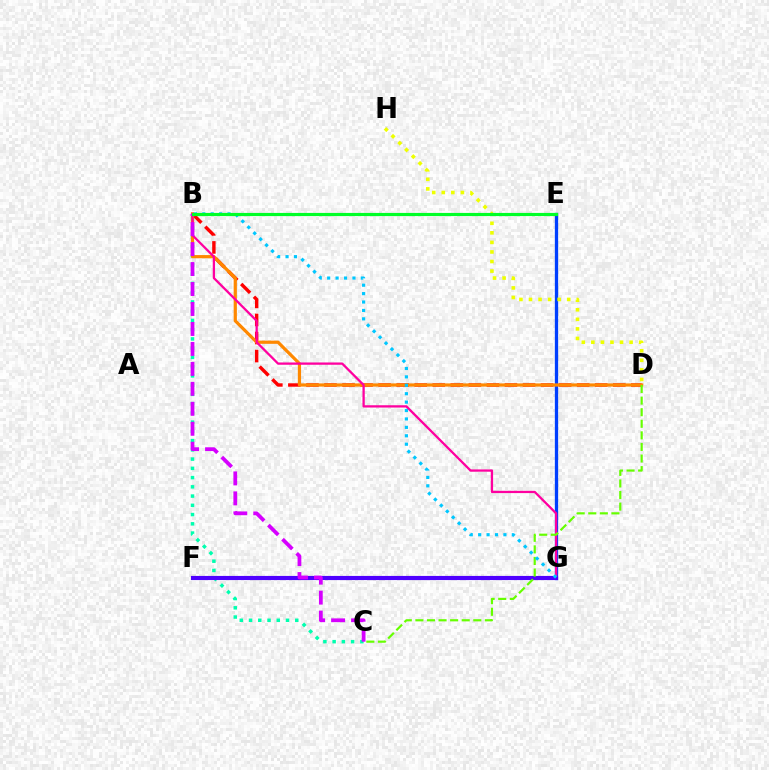{('E', 'G'): [{'color': '#003fff', 'line_style': 'solid', 'thickness': 2.37}], ('B', 'C'): [{'color': '#00ffaf', 'line_style': 'dotted', 'thickness': 2.51}, {'color': '#d600ff', 'line_style': 'dashed', 'thickness': 2.71}], ('D', 'H'): [{'color': '#eeff00', 'line_style': 'dotted', 'thickness': 2.6}], ('B', 'D'): [{'color': '#ff0000', 'line_style': 'dashed', 'thickness': 2.45}, {'color': '#ff8800', 'line_style': 'solid', 'thickness': 2.31}], ('B', 'G'): [{'color': '#ff00a0', 'line_style': 'solid', 'thickness': 1.64}, {'color': '#00c7ff', 'line_style': 'dotted', 'thickness': 2.29}], ('F', 'G'): [{'color': '#4f00ff', 'line_style': 'solid', 'thickness': 2.98}], ('C', 'D'): [{'color': '#66ff00', 'line_style': 'dashed', 'thickness': 1.57}], ('B', 'E'): [{'color': '#00ff27', 'line_style': 'solid', 'thickness': 2.28}]}